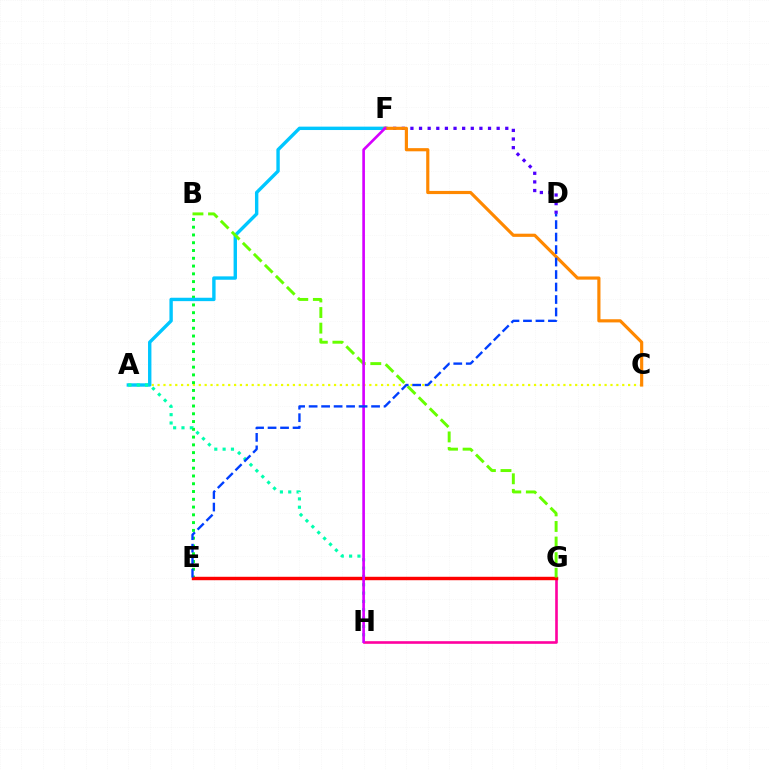{('A', 'C'): [{'color': '#eeff00', 'line_style': 'dotted', 'thickness': 1.6}], ('D', 'F'): [{'color': '#4f00ff', 'line_style': 'dotted', 'thickness': 2.34}], ('G', 'H'): [{'color': '#ff00a0', 'line_style': 'solid', 'thickness': 1.89}], ('B', 'E'): [{'color': '#00ff27', 'line_style': 'dotted', 'thickness': 2.11}], ('A', 'F'): [{'color': '#00c7ff', 'line_style': 'solid', 'thickness': 2.44}], ('C', 'F'): [{'color': '#ff8800', 'line_style': 'solid', 'thickness': 2.28}], ('A', 'H'): [{'color': '#00ffaf', 'line_style': 'dotted', 'thickness': 2.26}], ('E', 'G'): [{'color': '#ff0000', 'line_style': 'solid', 'thickness': 2.47}], ('B', 'G'): [{'color': '#66ff00', 'line_style': 'dashed', 'thickness': 2.12}], ('F', 'H'): [{'color': '#d600ff', 'line_style': 'solid', 'thickness': 1.91}], ('D', 'E'): [{'color': '#003fff', 'line_style': 'dashed', 'thickness': 1.7}]}